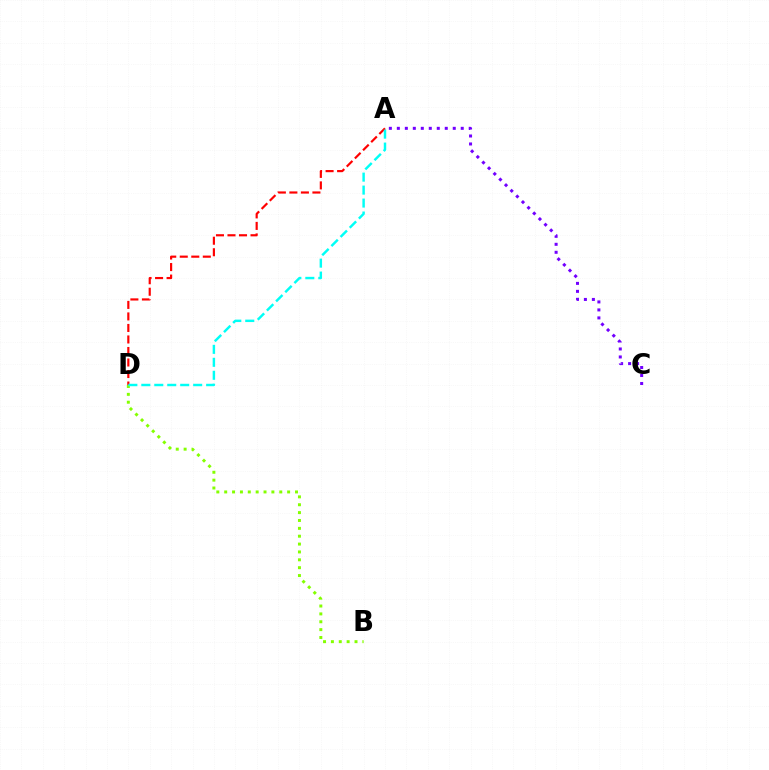{('A', 'D'): [{'color': '#ff0000', 'line_style': 'dashed', 'thickness': 1.56}, {'color': '#00fff6', 'line_style': 'dashed', 'thickness': 1.76}], ('A', 'C'): [{'color': '#7200ff', 'line_style': 'dotted', 'thickness': 2.17}], ('B', 'D'): [{'color': '#84ff00', 'line_style': 'dotted', 'thickness': 2.14}]}